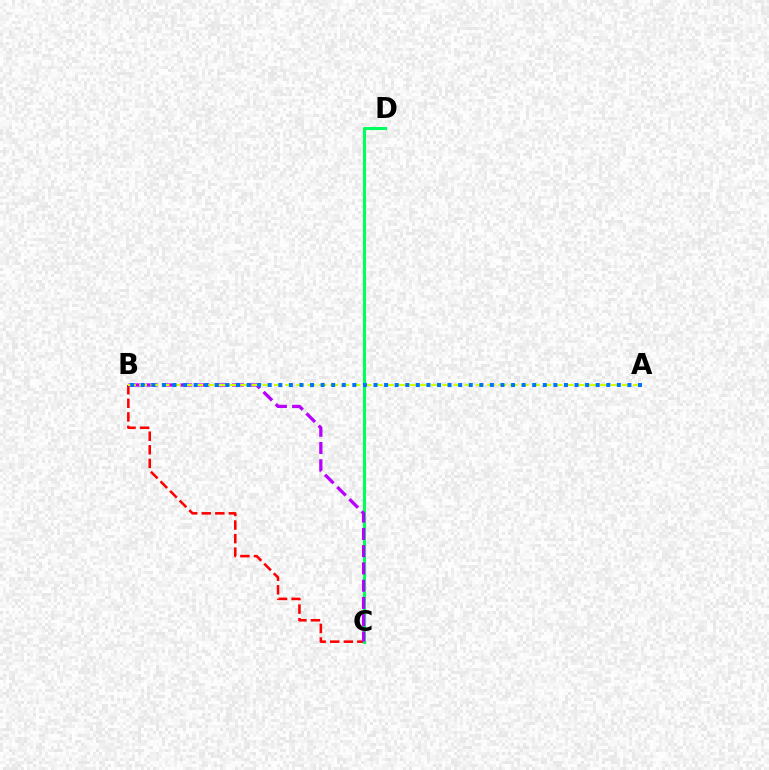{('B', 'C'): [{'color': '#ff0000', 'line_style': 'dashed', 'thickness': 1.84}, {'color': '#b900ff', 'line_style': 'dashed', 'thickness': 2.35}], ('C', 'D'): [{'color': '#00ff5c', 'line_style': 'solid', 'thickness': 2.22}], ('A', 'B'): [{'color': '#d1ff00', 'line_style': 'dashed', 'thickness': 1.52}, {'color': '#0074ff', 'line_style': 'dotted', 'thickness': 2.87}]}